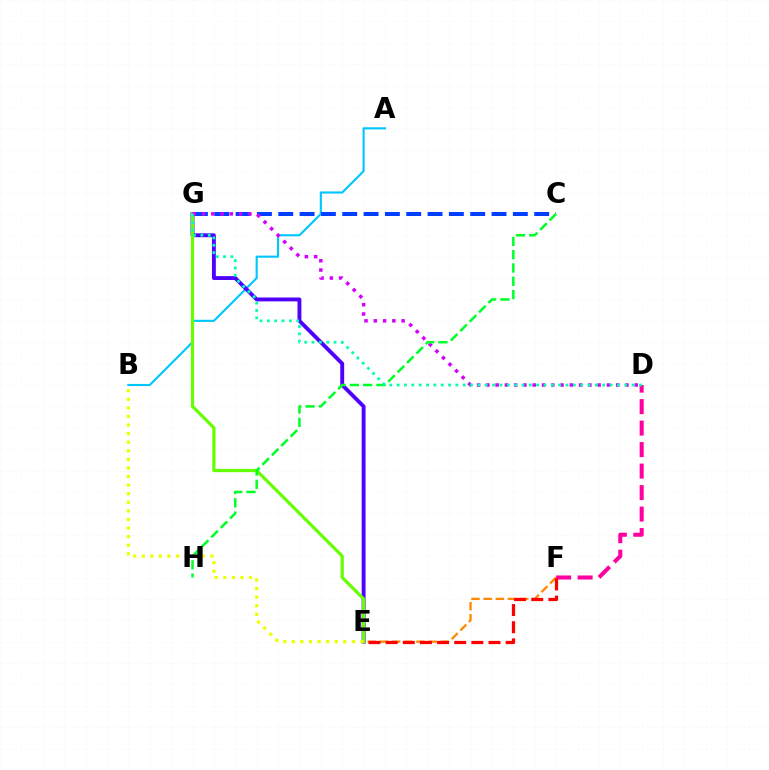{('E', 'F'): [{'color': '#ff8800', 'line_style': 'dashed', 'thickness': 1.65}, {'color': '#ff0000', 'line_style': 'dashed', 'thickness': 2.33}], ('A', 'B'): [{'color': '#00c7ff', 'line_style': 'solid', 'thickness': 1.53}], ('E', 'G'): [{'color': '#4f00ff', 'line_style': 'solid', 'thickness': 2.8}, {'color': '#66ff00', 'line_style': 'solid', 'thickness': 2.31}], ('D', 'F'): [{'color': '#ff00a0', 'line_style': 'dashed', 'thickness': 2.92}], ('C', 'G'): [{'color': '#003fff', 'line_style': 'dashed', 'thickness': 2.9}], ('D', 'G'): [{'color': '#d600ff', 'line_style': 'dotted', 'thickness': 2.52}, {'color': '#00ffaf', 'line_style': 'dotted', 'thickness': 2.0}], ('C', 'H'): [{'color': '#00ff27', 'line_style': 'dashed', 'thickness': 1.8}], ('B', 'E'): [{'color': '#eeff00', 'line_style': 'dotted', 'thickness': 2.33}]}